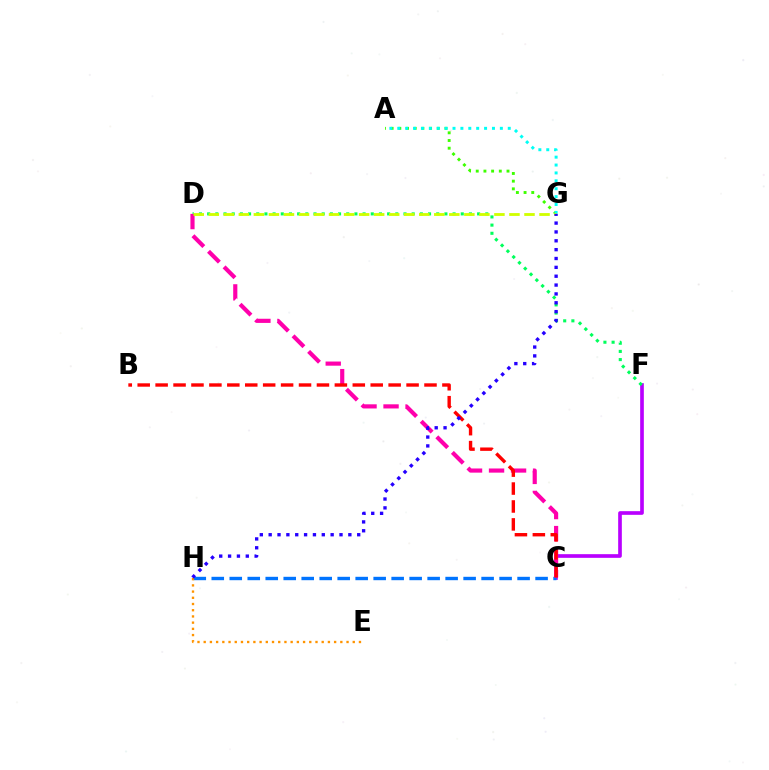{('C', 'F'): [{'color': '#b900ff', 'line_style': 'solid', 'thickness': 2.64}], ('C', 'H'): [{'color': '#0074ff', 'line_style': 'dashed', 'thickness': 2.44}], ('E', 'H'): [{'color': '#ff9400', 'line_style': 'dotted', 'thickness': 1.69}], ('D', 'F'): [{'color': '#00ff5c', 'line_style': 'dotted', 'thickness': 2.22}], ('A', 'G'): [{'color': '#3dff00', 'line_style': 'dotted', 'thickness': 2.09}, {'color': '#00fff6', 'line_style': 'dotted', 'thickness': 2.14}], ('C', 'D'): [{'color': '#ff00ac', 'line_style': 'dashed', 'thickness': 2.99}], ('D', 'G'): [{'color': '#d1ff00', 'line_style': 'dashed', 'thickness': 2.04}], ('B', 'C'): [{'color': '#ff0000', 'line_style': 'dashed', 'thickness': 2.44}], ('G', 'H'): [{'color': '#2500ff', 'line_style': 'dotted', 'thickness': 2.41}]}